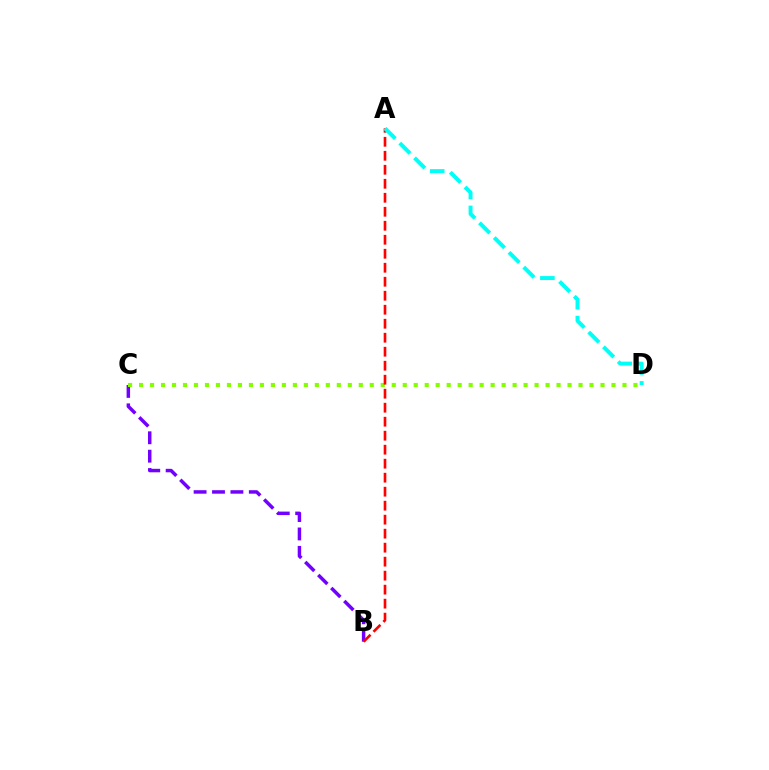{('B', 'C'): [{'color': '#7200ff', 'line_style': 'dashed', 'thickness': 2.5}], ('C', 'D'): [{'color': '#84ff00', 'line_style': 'dotted', 'thickness': 2.99}], ('A', 'B'): [{'color': '#ff0000', 'line_style': 'dashed', 'thickness': 1.9}], ('A', 'D'): [{'color': '#00fff6', 'line_style': 'dashed', 'thickness': 2.84}]}